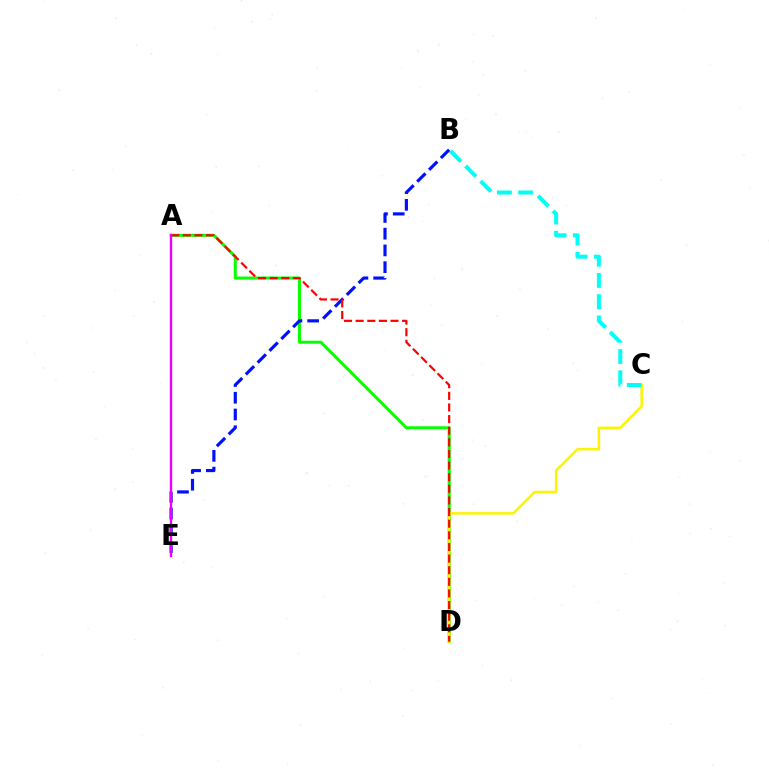{('A', 'D'): [{'color': '#08ff00', 'line_style': 'solid', 'thickness': 2.18}, {'color': '#ff0000', 'line_style': 'dashed', 'thickness': 1.58}], ('C', 'D'): [{'color': '#fcf500', 'line_style': 'solid', 'thickness': 1.78}], ('B', 'C'): [{'color': '#00fff6', 'line_style': 'dashed', 'thickness': 2.88}], ('B', 'E'): [{'color': '#0010ff', 'line_style': 'dashed', 'thickness': 2.27}], ('A', 'E'): [{'color': '#ee00ff', 'line_style': 'solid', 'thickness': 1.69}]}